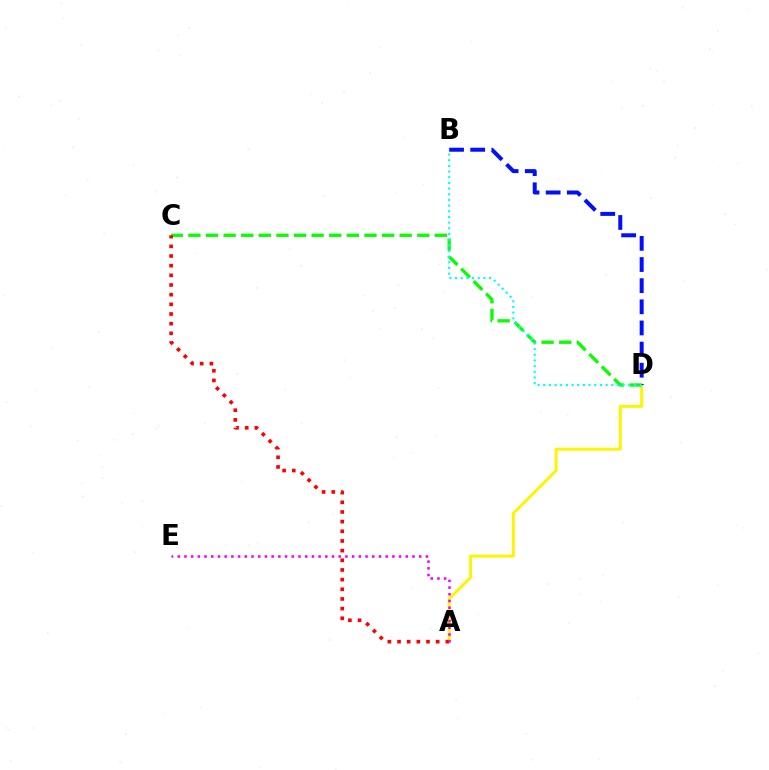{('A', 'D'): [{'color': '#fcf500', 'line_style': 'solid', 'thickness': 2.12}], ('C', 'D'): [{'color': '#08ff00', 'line_style': 'dashed', 'thickness': 2.39}], ('A', 'C'): [{'color': '#ff0000', 'line_style': 'dotted', 'thickness': 2.63}], ('A', 'E'): [{'color': '#ee00ff', 'line_style': 'dotted', 'thickness': 1.82}], ('B', 'D'): [{'color': '#0010ff', 'line_style': 'dashed', 'thickness': 2.87}, {'color': '#00fff6', 'line_style': 'dotted', 'thickness': 1.54}]}